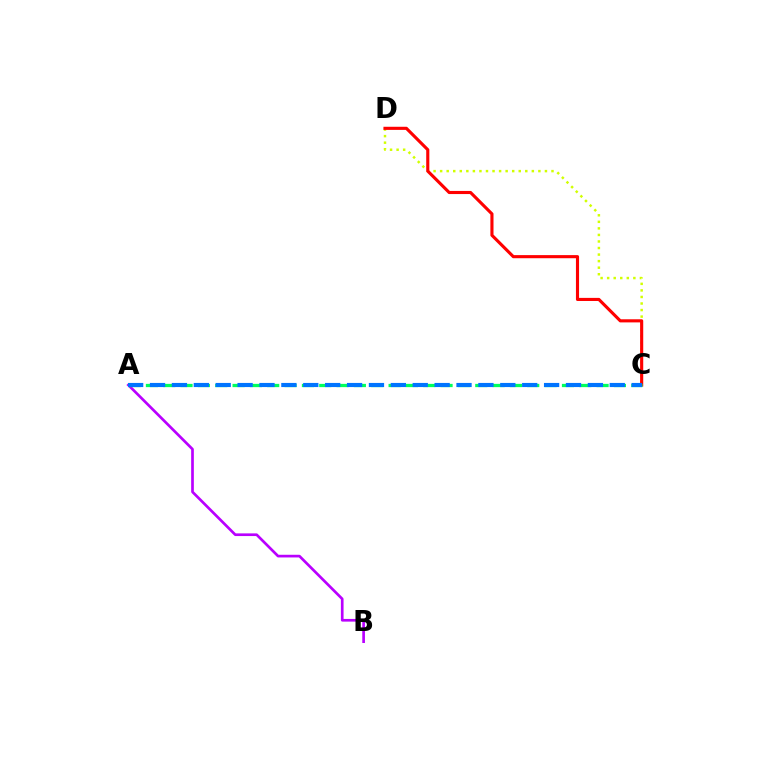{('C', 'D'): [{'color': '#d1ff00', 'line_style': 'dotted', 'thickness': 1.78}, {'color': '#ff0000', 'line_style': 'solid', 'thickness': 2.25}], ('A', 'B'): [{'color': '#b900ff', 'line_style': 'solid', 'thickness': 1.93}], ('A', 'C'): [{'color': '#00ff5c', 'line_style': 'dashed', 'thickness': 2.36}, {'color': '#0074ff', 'line_style': 'dashed', 'thickness': 2.97}]}